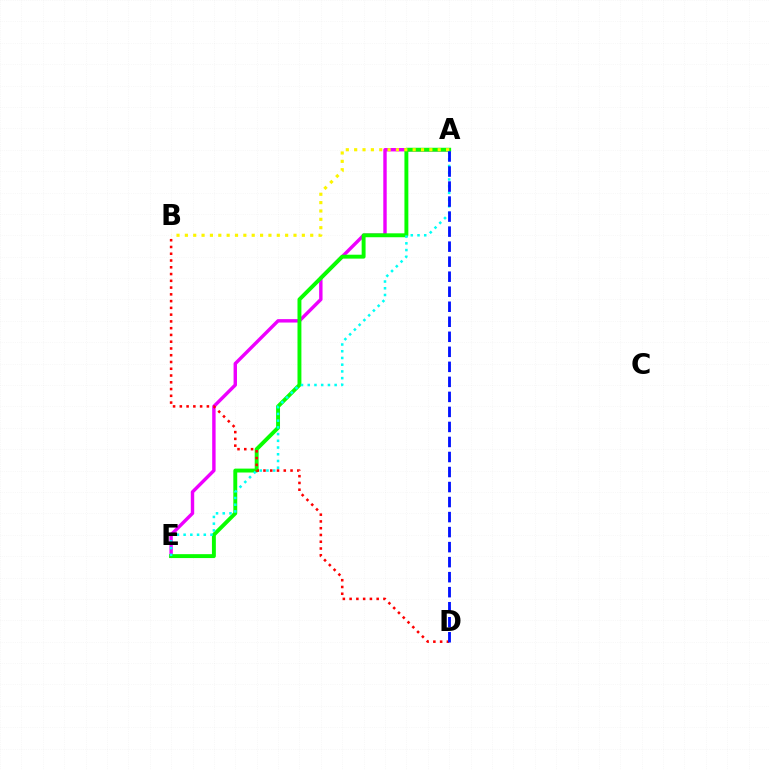{('A', 'E'): [{'color': '#ee00ff', 'line_style': 'solid', 'thickness': 2.46}, {'color': '#08ff00', 'line_style': 'solid', 'thickness': 2.82}, {'color': '#00fff6', 'line_style': 'dotted', 'thickness': 1.83}], ('A', 'B'): [{'color': '#fcf500', 'line_style': 'dotted', 'thickness': 2.27}], ('B', 'D'): [{'color': '#ff0000', 'line_style': 'dotted', 'thickness': 1.84}], ('A', 'D'): [{'color': '#0010ff', 'line_style': 'dashed', 'thickness': 2.04}]}